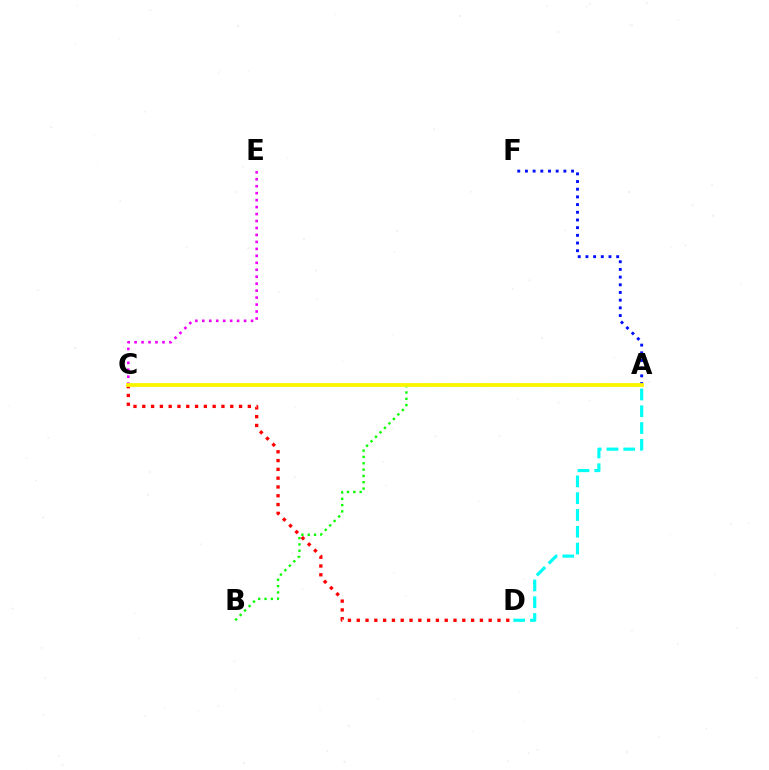{('C', 'E'): [{'color': '#ee00ff', 'line_style': 'dotted', 'thickness': 1.89}], ('A', 'D'): [{'color': '#00fff6', 'line_style': 'dashed', 'thickness': 2.28}], ('A', 'B'): [{'color': '#08ff00', 'line_style': 'dotted', 'thickness': 1.72}], ('C', 'D'): [{'color': '#ff0000', 'line_style': 'dotted', 'thickness': 2.39}], ('A', 'F'): [{'color': '#0010ff', 'line_style': 'dotted', 'thickness': 2.09}], ('A', 'C'): [{'color': '#fcf500', 'line_style': 'solid', 'thickness': 2.73}]}